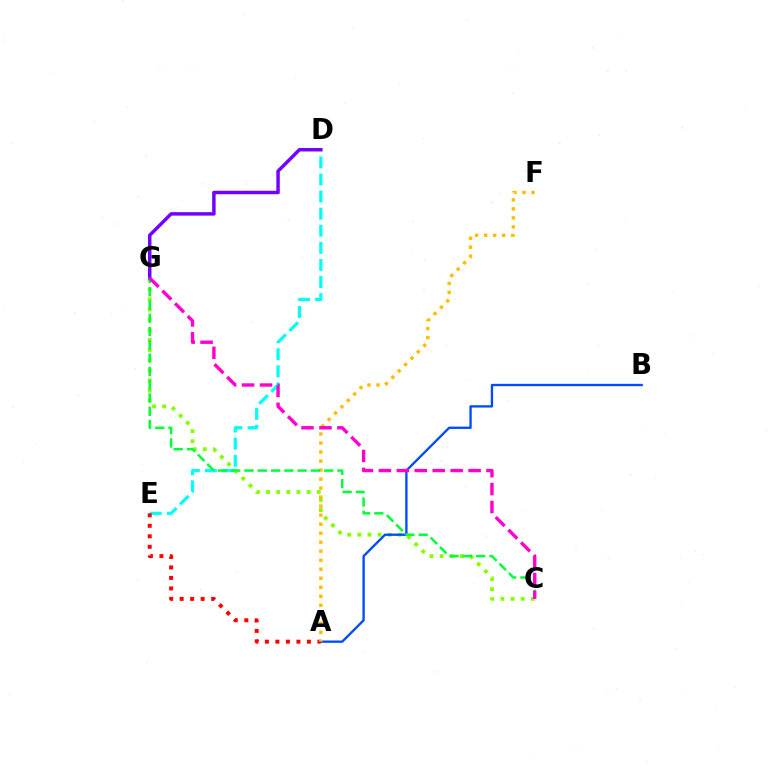{('D', 'E'): [{'color': '#00fff6', 'line_style': 'dashed', 'thickness': 2.32}], ('A', 'E'): [{'color': '#ff0000', 'line_style': 'dotted', 'thickness': 2.85}], ('C', 'G'): [{'color': '#84ff00', 'line_style': 'dotted', 'thickness': 2.75}, {'color': '#00ff39', 'line_style': 'dashed', 'thickness': 1.8}, {'color': '#ff00cf', 'line_style': 'dashed', 'thickness': 2.44}], ('A', 'B'): [{'color': '#004bff', 'line_style': 'solid', 'thickness': 1.68}], ('D', 'G'): [{'color': '#7200ff', 'line_style': 'solid', 'thickness': 2.49}], ('A', 'F'): [{'color': '#ffbd00', 'line_style': 'dotted', 'thickness': 2.45}]}